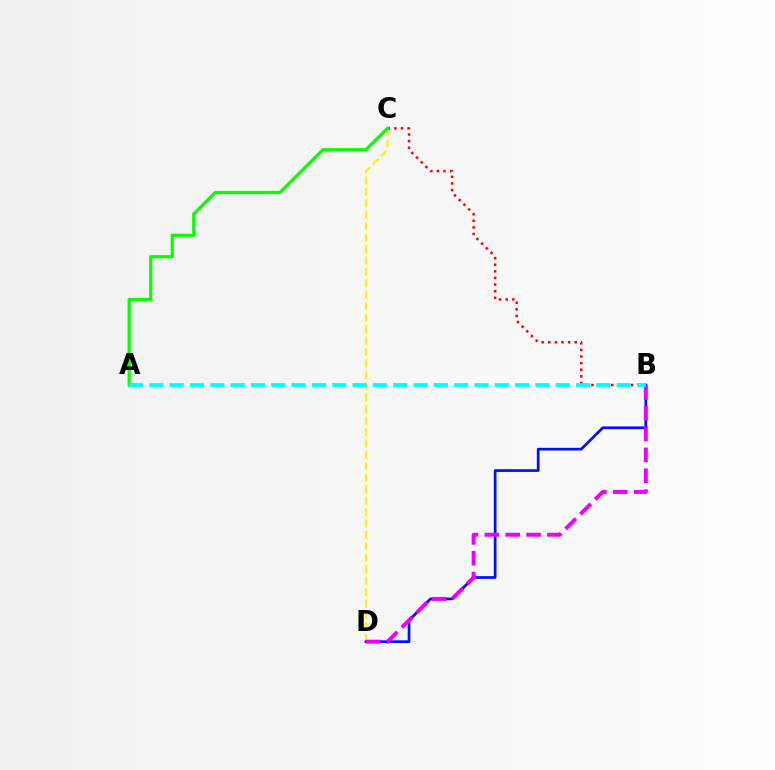{('C', 'D'): [{'color': '#fcf500', 'line_style': 'dashed', 'thickness': 1.55}], ('B', 'C'): [{'color': '#ff0000', 'line_style': 'dotted', 'thickness': 1.8}], ('B', 'D'): [{'color': '#0010ff', 'line_style': 'solid', 'thickness': 1.96}, {'color': '#ee00ff', 'line_style': 'dashed', 'thickness': 2.83}], ('A', 'C'): [{'color': '#08ff00', 'line_style': 'solid', 'thickness': 2.29}], ('A', 'B'): [{'color': '#00fff6', 'line_style': 'dashed', 'thickness': 2.76}]}